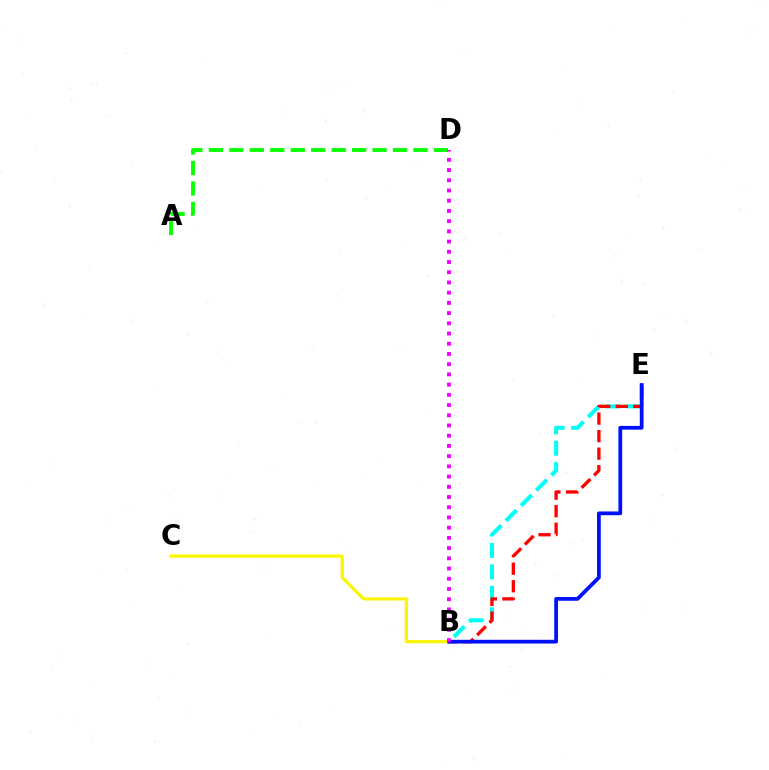{('A', 'D'): [{'color': '#08ff00', 'line_style': 'dashed', 'thickness': 2.78}], ('B', 'C'): [{'color': '#fcf500', 'line_style': 'solid', 'thickness': 2.29}], ('B', 'E'): [{'color': '#00fff6', 'line_style': 'dashed', 'thickness': 2.92}, {'color': '#ff0000', 'line_style': 'dashed', 'thickness': 2.38}, {'color': '#0010ff', 'line_style': 'solid', 'thickness': 2.7}], ('B', 'D'): [{'color': '#ee00ff', 'line_style': 'dotted', 'thickness': 2.78}]}